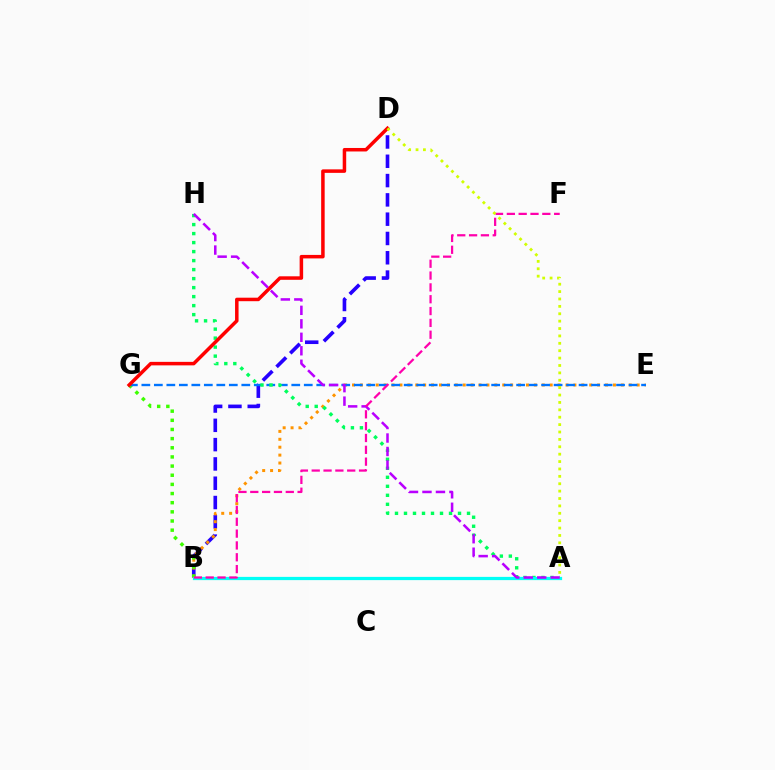{('B', 'D'): [{'color': '#2500ff', 'line_style': 'dashed', 'thickness': 2.62}], ('B', 'E'): [{'color': '#ff9400', 'line_style': 'dotted', 'thickness': 2.15}], ('B', 'G'): [{'color': '#3dff00', 'line_style': 'dotted', 'thickness': 2.49}], ('E', 'G'): [{'color': '#0074ff', 'line_style': 'dashed', 'thickness': 1.7}], ('A', 'H'): [{'color': '#00ff5c', 'line_style': 'dotted', 'thickness': 2.45}, {'color': '#b900ff', 'line_style': 'dashed', 'thickness': 1.83}], ('A', 'B'): [{'color': '#00fff6', 'line_style': 'solid', 'thickness': 2.33}], ('D', 'G'): [{'color': '#ff0000', 'line_style': 'solid', 'thickness': 2.52}], ('B', 'F'): [{'color': '#ff00ac', 'line_style': 'dashed', 'thickness': 1.61}], ('A', 'D'): [{'color': '#d1ff00', 'line_style': 'dotted', 'thickness': 2.01}]}